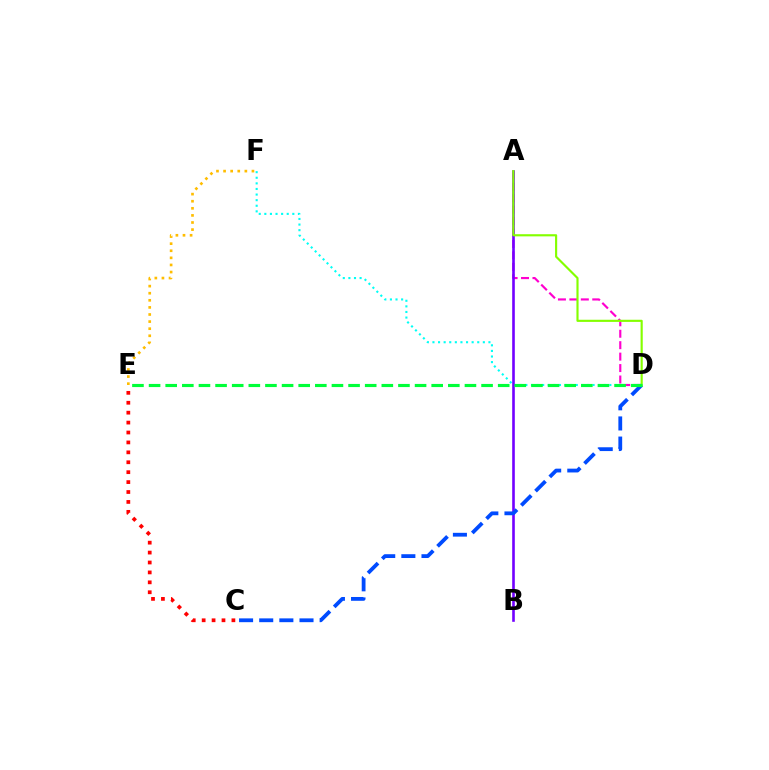{('D', 'F'): [{'color': '#00fff6', 'line_style': 'dotted', 'thickness': 1.52}], ('A', 'D'): [{'color': '#ff00cf', 'line_style': 'dashed', 'thickness': 1.55}, {'color': '#84ff00', 'line_style': 'solid', 'thickness': 1.55}], ('A', 'B'): [{'color': '#7200ff', 'line_style': 'solid', 'thickness': 1.88}], ('E', 'F'): [{'color': '#ffbd00', 'line_style': 'dotted', 'thickness': 1.93}], ('C', 'E'): [{'color': '#ff0000', 'line_style': 'dotted', 'thickness': 2.69}], ('C', 'D'): [{'color': '#004bff', 'line_style': 'dashed', 'thickness': 2.74}], ('D', 'E'): [{'color': '#00ff39', 'line_style': 'dashed', 'thickness': 2.26}]}